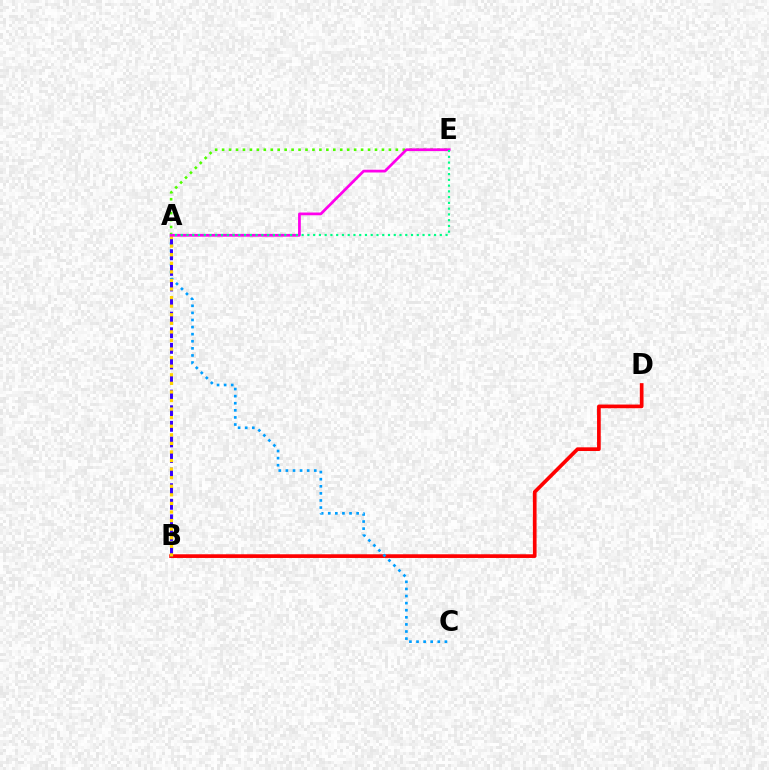{('B', 'D'): [{'color': '#ff0000', 'line_style': 'solid', 'thickness': 2.66}], ('A', 'C'): [{'color': '#009eff', 'line_style': 'dotted', 'thickness': 1.93}], ('A', 'B'): [{'color': '#3700ff', 'line_style': 'dashed', 'thickness': 2.12}, {'color': '#ffd500', 'line_style': 'dotted', 'thickness': 2.33}], ('A', 'E'): [{'color': '#4fff00', 'line_style': 'dotted', 'thickness': 1.89}, {'color': '#ff00ed', 'line_style': 'solid', 'thickness': 1.97}, {'color': '#00ff86', 'line_style': 'dotted', 'thickness': 1.56}]}